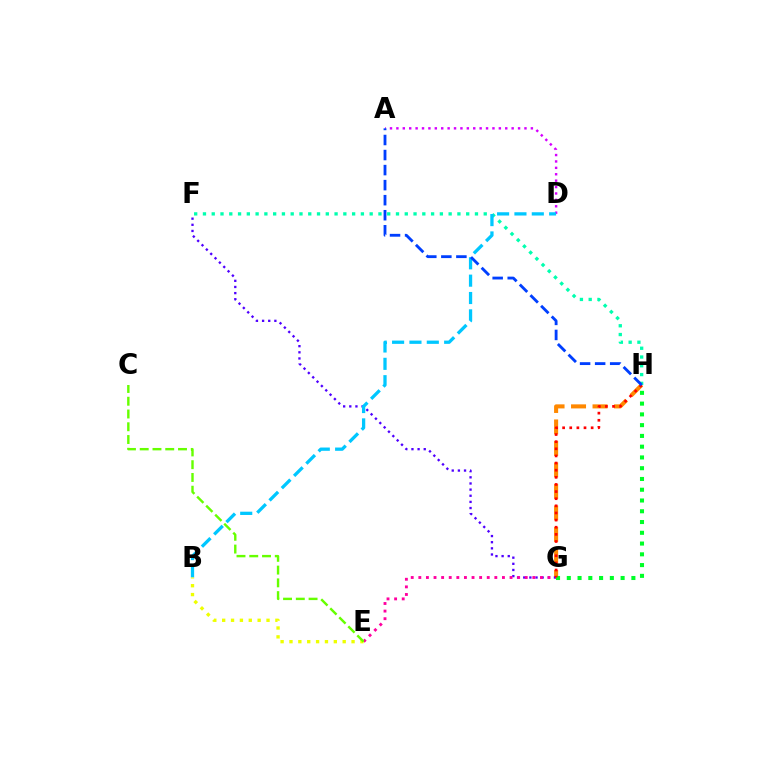{('G', 'H'): [{'color': '#ff8800', 'line_style': 'dashed', 'thickness': 2.92}, {'color': '#00ff27', 'line_style': 'dotted', 'thickness': 2.92}, {'color': '#ff0000', 'line_style': 'dotted', 'thickness': 1.94}], ('F', 'G'): [{'color': '#4f00ff', 'line_style': 'dotted', 'thickness': 1.67}], ('E', 'G'): [{'color': '#ff00a0', 'line_style': 'dotted', 'thickness': 2.07}], ('A', 'D'): [{'color': '#d600ff', 'line_style': 'dotted', 'thickness': 1.74}], ('F', 'H'): [{'color': '#00ffaf', 'line_style': 'dotted', 'thickness': 2.38}], ('B', 'D'): [{'color': '#00c7ff', 'line_style': 'dashed', 'thickness': 2.36}], ('B', 'E'): [{'color': '#eeff00', 'line_style': 'dotted', 'thickness': 2.41}], ('A', 'H'): [{'color': '#003fff', 'line_style': 'dashed', 'thickness': 2.04}], ('C', 'E'): [{'color': '#66ff00', 'line_style': 'dashed', 'thickness': 1.73}]}